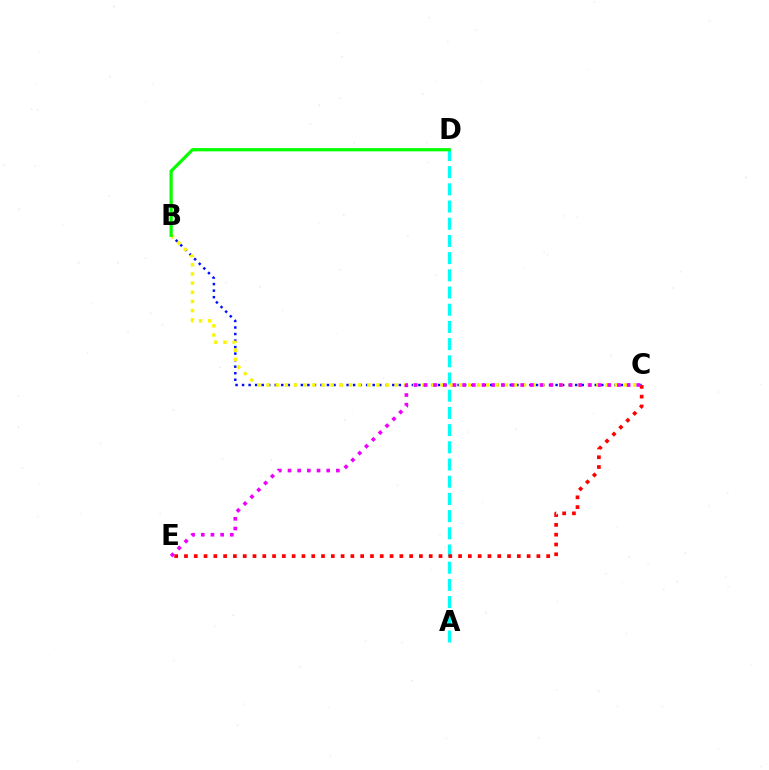{('B', 'C'): [{'color': '#0010ff', 'line_style': 'dotted', 'thickness': 1.77}, {'color': '#fcf500', 'line_style': 'dotted', 'thickness': 2.49}], ('A', 'D'): [{'color': '#00fff6', 'line_style': 'dashed', 'thickness': 2.34}], ('C', 'E'): [{'color': '#ff0000', 'line_style': 'dotted', 'thickness': 2.66}, {'color': '#ee00ff', 'line_style': 'dotted', 'thickness': 2.63}], ('B', 'D'): [{'color': '#08ff00', 'line_style': 'solid', 'thickness': 2.33}]}